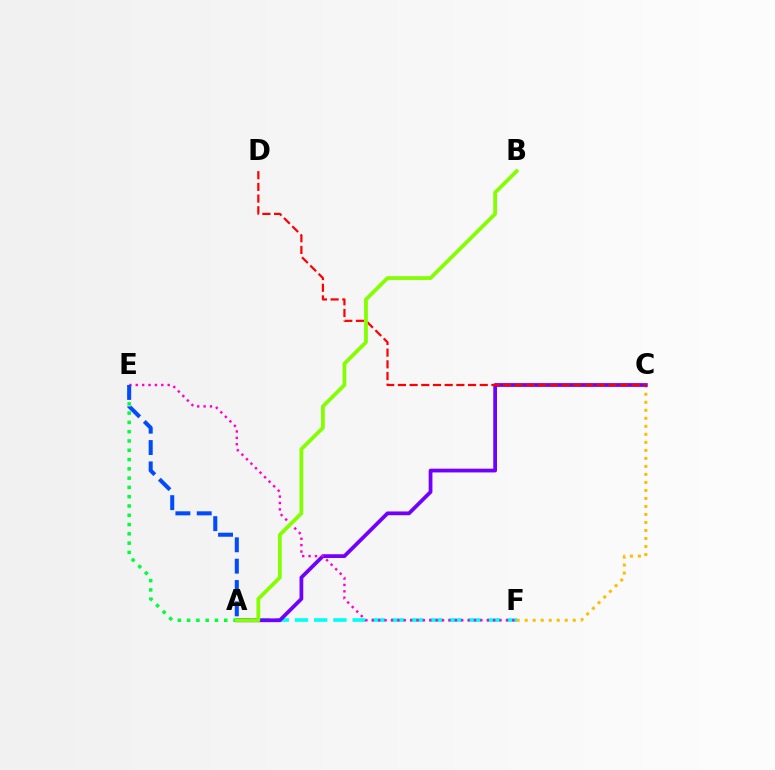{('A', 'F'): [{'color': '#00fff6', 'line_style': 'dashed', 'thickness': 2.61}], ('C', 'F'): [{'color': '#ffbd00', 'line_style': 'dotted', 'thickness': 2.18}], ('A', 'C'): [{'color': '#7200ff', 'line_style': 'solid', 'thickness': 2.7}], ('C', 'D'): [{'color': '#ff0000', 'line_style': 'dashed', 'thickness': 1.59}], ('E', 'F'): [{'color': '#ff00cf', 'line_style': 'dotted', 'thickness': 1.74}], ('A', 'E'): [{'color': '#00ff39', 'line_style': 'dotted', 'thickness': 2.52}, {'color': '#004bff', 'line_style': 'dashed', 'thickness': 2.9}], ('A', 'B'): [{'color': '#84ff00', 'line_style': 'solid', 'thickness': 2.71}]}